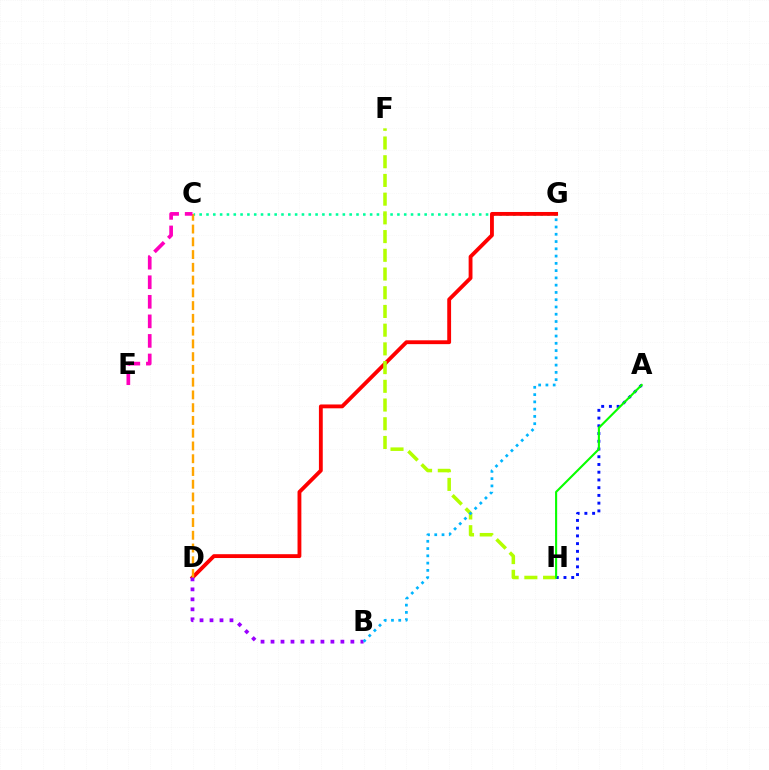{('C', 'G'): [{'color': '#00ff9d', 'line_style': 'dotted', 'thickness': 1.85}], ('D', 'G'): [{'color': '#ff0000', 'line_style': 'solid', 'thickness': 2.76}], ('C', 'D'): [{'color': '#ffa500', 'line_style': 'dashed', 'thickness': 1.73}], ('A', 'H'): [{'color': '#0010ff', 'line_style': 'dotted', 'thickness': 2.1}, {'color': '#08ff00', 'line_style': 'solid', 'thickness': 1.52}], ('F', 'H'): [{'color': '#b3ff00', 'line_style': 'dashed', 'thickness': 2.54}], ('C', 'E'): [{'color': '#ff00bd', 'line_style': 'dashed', 'thickness': 2.66}], ('B', 'D'): [{'color': '#9b00ff', 'line_style': 'dotted', 'thickness': 2.71}], ('B', 'G'): [{'color': '#00b5ff', 'line_style': 'dotted', 'thickness': 1.97}]}